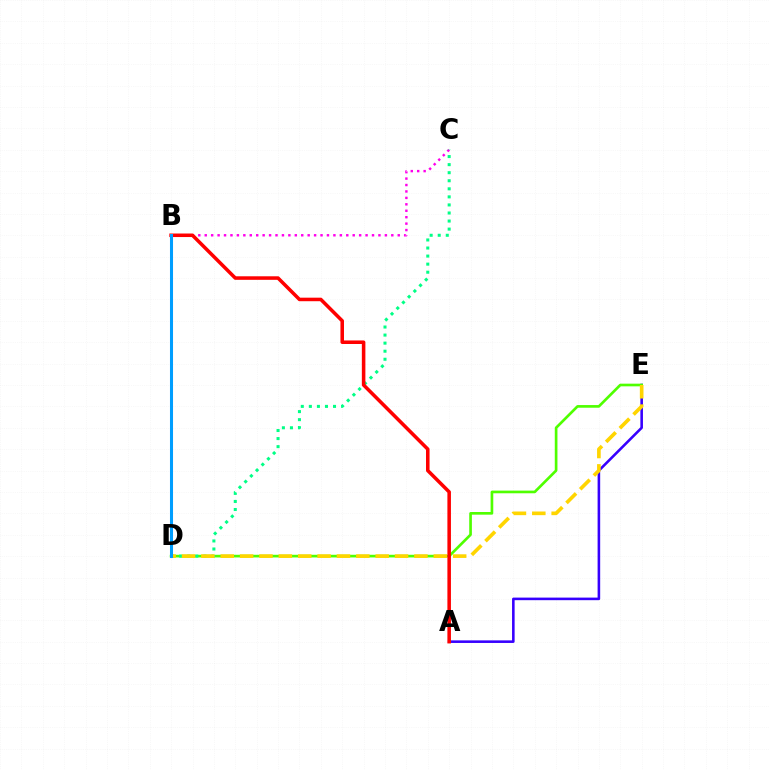{('A', 'E'): [{'color': '#3700ff', 'line_style': 'solid', 'thickness': 1.86}], ('D', 'E'): [{'color': '#4fff00', 'line_style': 'solid', 'thickness': 1.92}, {'color': '#ffd500', 'line_style': 'dashed', 'thickness': 2.63}], ('B', 'C'): [{'color': '#ff00ed', 'line_style': 'dotted', 'thickness': 1.75}], ('C', 'D'): [{'color': '#00ff86', 'line_style': 'dotted', 'thickness': 2.19}], ('A', 'B'): [{'color': '#ff0000', 'line_style': 'solid', 'thickness': 2.55}], ('B', 'D'): [{'color': '#009eff', 'line_style': 'solid', 'thickness': 2.2}]}